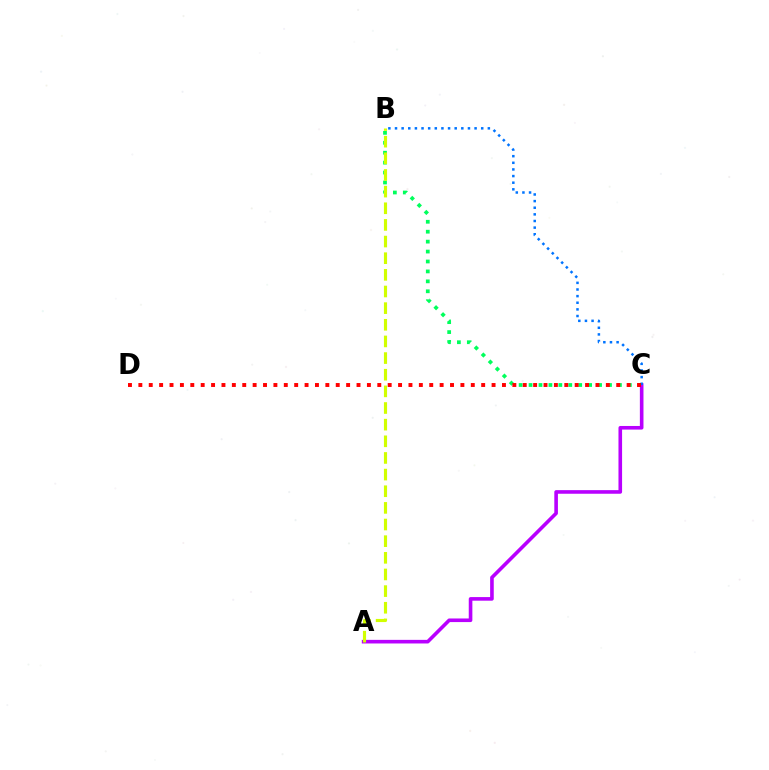{('B', 'C'): [{'color': '#00ff5c', 'line_style': 'dotted', 'thickness': 2.7}, {'color': '#0074ff', 'line_style': 'dotted', 'thickness': 1.8}], ('A', 'C'): [{'color': '#b900ff', 'line_style': 'solid', 'thickness': 2.6}], ('A', 'B'): [{'color': '#d1ff00', 'line_style': 'dashed', 'thickness': 2.26}], ('C', 'D'): [{'color': '#ff0000', 'line_style': 'dotted', 'thickness': 2.82}]}